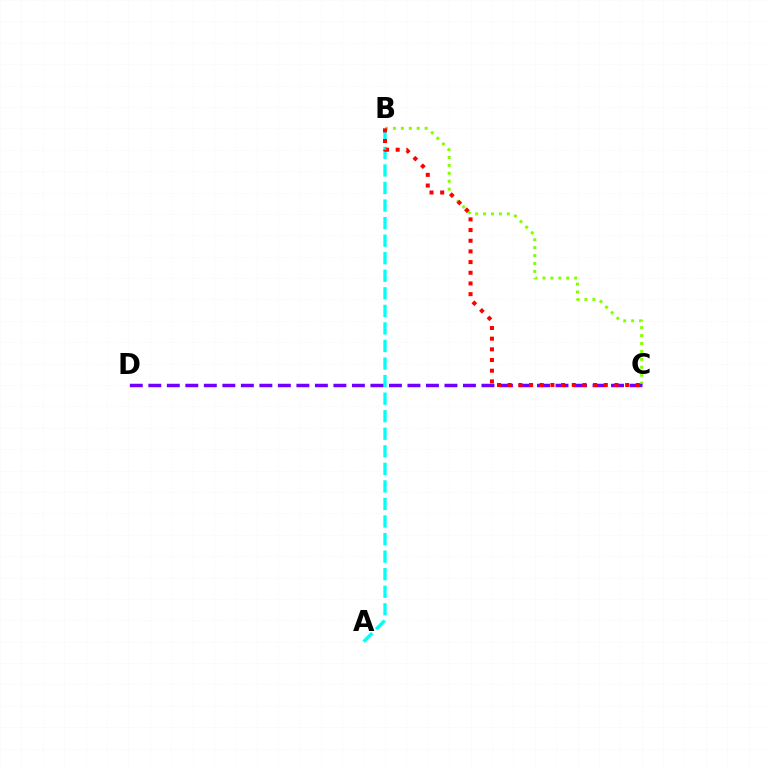{('B', 'C'): [{'color': '#84ff00', 'line_style': 'dotted', 'thickness': 2.15}, {'color': '#ff0000', 'line_style': 'dotted', 'thickness': 2.9}], ('A', 'B'): [{'color': '#00fff6', 'line_style': 'dashed', 'thickness': 2.38}], ('C', 'D'): [{'color': '#7200ff', 'line_style': 'dashed', 'thickness': 2.51}]}